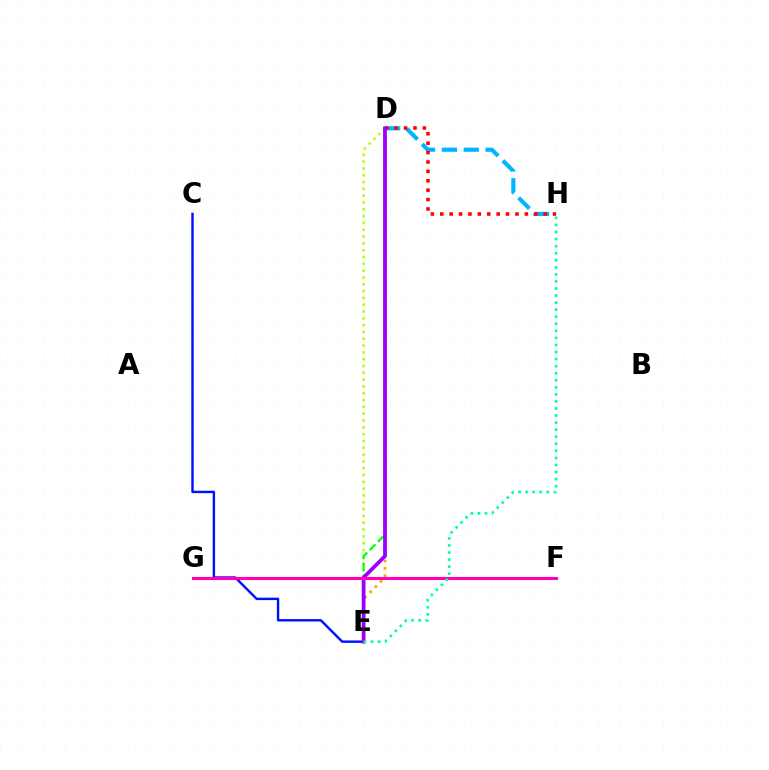{('D', 'E'): [{'color': '#ffa500', 'line_style': 'dotted', 'thickness': 1.99}, {'color': '#b3ff00', 'line_style': 'dotted', 'thickness': 1.85}, {'color': '#08ff00', 'line_style': 'dashed', 'thickness': 1.6}, {'color': '#9b00ff', 'line_style': 'solid', 'thickness': 2.72}], ('C', 'E'): [{'color': '#0010ff', 'line_style': 'solid', 'thickness': 1.73}], ('D', 'H'): [{'color': '#00b5ff', 'line_style': 'dashed', 'thickness': 2.97}, {'color': '#ff0000', 'line_style': 'dotted', 'thickness': 2.55}], ('F', 'G'): [{'color': '#ff00bd', 'line_style': 'solid', 'thickness': 2.22}], ('E', 'H'): [{'color': '#00ff9d', 'line_style': 'dotted', 'thickness': 1.92}]}